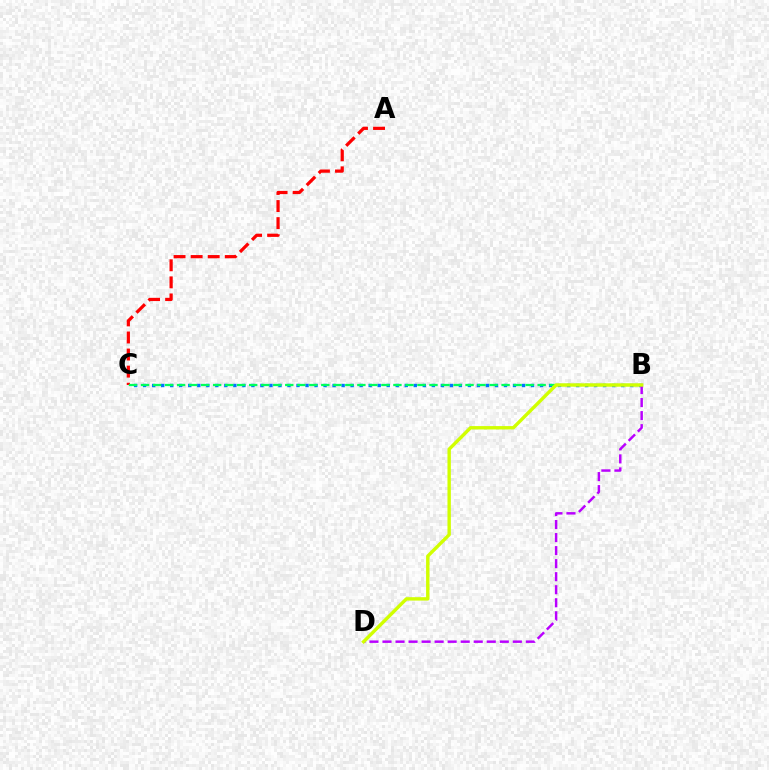{('A', 'C'): [{'color': '#ff0000', 'line_style': 'dashed', 'thickness': 2.32}], ('B', 'C'): [{'color': '#0074ff', 'line_style': 'dotted', 'thickness': 2.45}, {'color': '#00ff5c', 'line_style': 'dashed', 'thickness': 1.63}], ('B', 'D'): [{'color': '#b900ff', 'line_style': 'dashed', 'thickness': 1.77}, {'color': '#d1ff00', 'line_style': 'solid', 'thickness': 2.44}]}